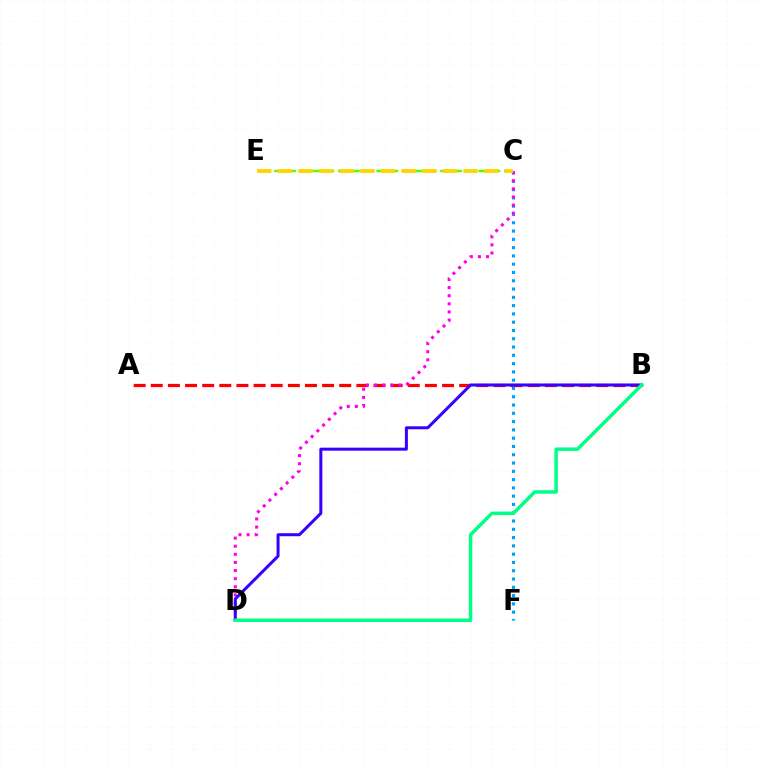{('C', 'E'): [{'color': '#4fff00', 'line_style': 'dashed', 'thickness': 1.73}, {'color': '#ffd500', 'line_style': 'dashed', 'thickness': 2.8}], ('C', 'F'): [{'color': '#009eff', 'line_style': 'dotted', 'thickness': 2.25}], ('A', 'B'): [{'color': '#ff0000', 'line_style': 'dashed', 'thickness': 2.33}], ('C', 'D'): [{'color': '#ff00ed', 'line_style': 'dotted', 'thickness': 2.2}], ('B', 'D'): [{'color': '#3700ff', 'line_style': 'solid', 'thickness': 2.17}, {'color': '#00ff86', 'line_style': 'solid', 'thickness': 2.51}]}